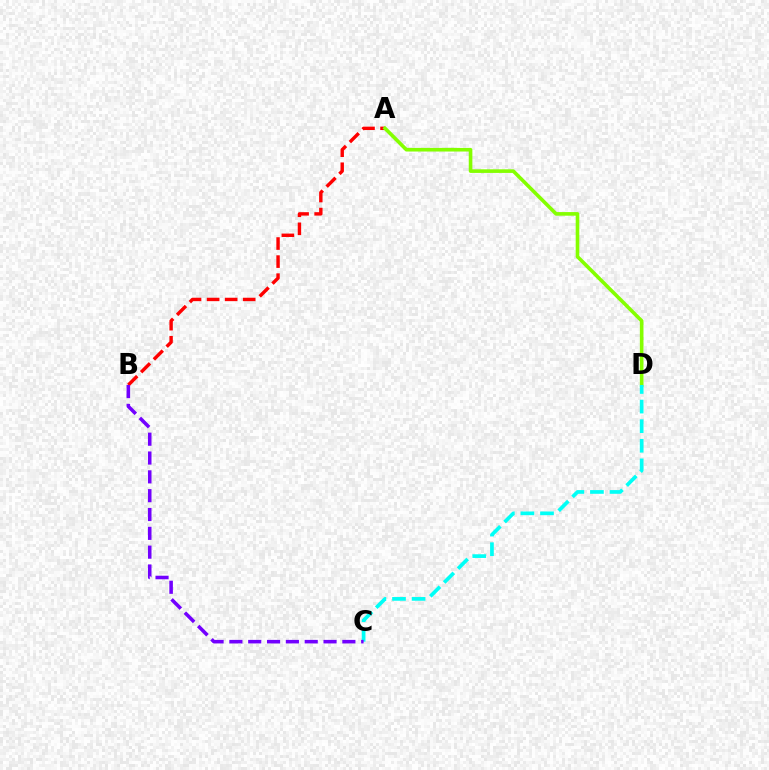{('A', 'B'): [{'color': '#ff0000', 'line_style': 'dashed', 'thickness': 2.45}], ('A', 'D'): [{'color': '#84ff00', 'line_style': 'solid', 'thickness': 2.6}], ('C', 'D'): [{'color': '#00fff6', 'line_style': 'dashed', 'thickness': 2.66}], ('B', 'C'): [{'color': '#7200ff', 'line_style': 'dashed', 'thickness': 2.56}]}